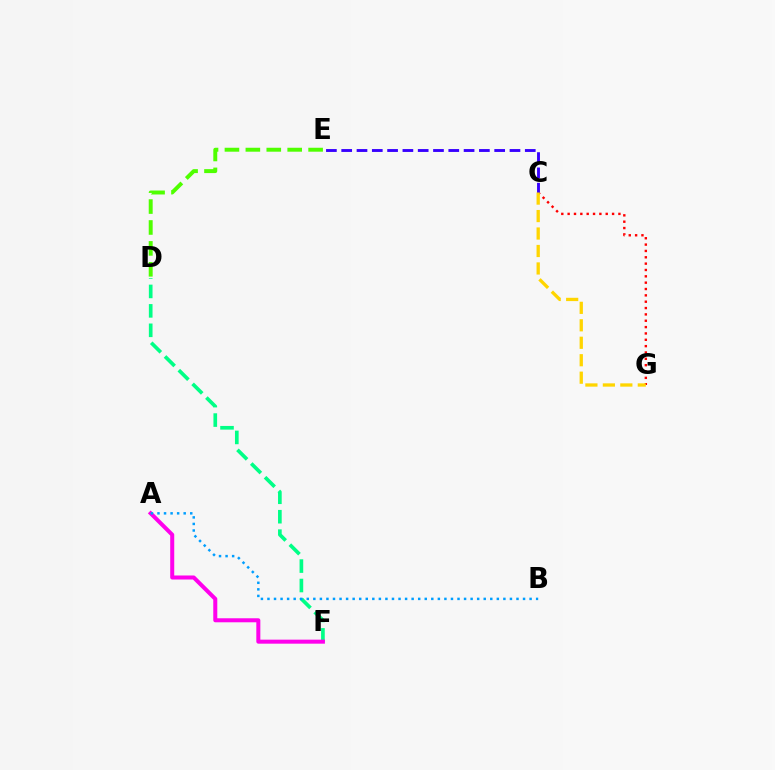{('D', 'F'): [{'color': '#00ff86', 'line_style': 'dashed', 'thickness': 2.64}], ('C', 'G'): [{'color': '#ff0000', 'line_style': 'dotted', 'thickness': 1.72}, {'color': '#ffd500', 'line_style': 'dashed', 'thickness': 2.37}], ('A', 'F'): [{'color': '#ff00ed', 'line_style': 'solid', 'thickness': 2.89}], ('D', 'E'): [{'color': '#4fff00', 'line_style': 'dashed', 'thickness': 2.84}], ('C', 'E'): [{'color': '#3700ff', 'line_style': 'dashed', 'thickness': 2.08}], ('A', 'B'): [{'color': '#009eff', 'line_style': 'dotted', 'thickness': 1.78}]}